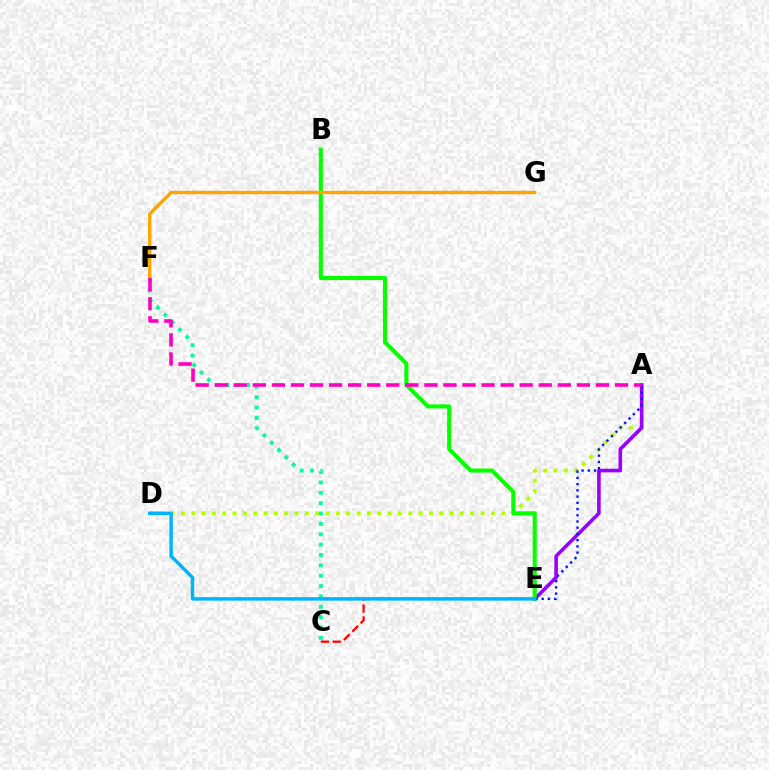{('C', 'E'): [{'color': '#ff0000', 'line_style': 'dashed', 'thickness': 1.61}], ('A', 'D'): [{'color': '#b3ff00', 'line_style': 'dotted', 'thickness': 2.81}], ('C', 'F'): [{'color': '#00ff9d', 'line_style': 'dotted', 'thickness': 2.82}], ('A', 'E'): [{'color': '#9b00ff', 'line_style': 'solid', 'thickness': 2.6}, {'color': '#0010ff', 'line_style': 'dotted', 'thickness': 1.69}], ('B', 'E'): [{'color': '#08ff00', 'line_style': 'solid', 'thickness': 2.95}], ('D', 'E'): [{'color': '#00b5ff', 'line_style': 'solid', 'thickness': 2.52}], ('F', 'G'): [{'color': '#ffa500', 'line_style': 'solid', 'thickness': 2.43}], ('A', 'F'): [{'color': '#ff00bd', 'line_style': 'dashed', 'thickness': 2.59}]}